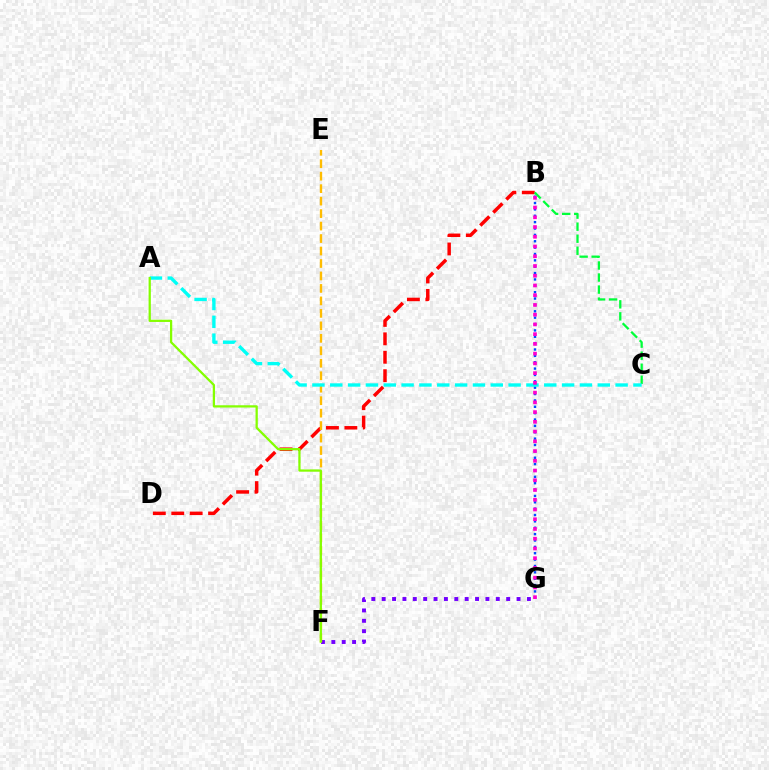{('F', 'G'): [{'color': '#7200ff', 'line_style': 'dotted', 'thickness': 2.82}], ('B', 'G'): [{'color': '#004bff', 'line_style': 'dotted', 'thickness': 1.73}, {'color': '#ff00cf', 'line_style': 'dotted', 'thickness': 2.65}], ('B', 'D'): [{'color': '#ff0000', 'line_style': 'dashed', 'thickness': 2.5}], ('B', 'C'): [{'color': '#00ff39', 'line_style': 'dashed', 'thickness': 1.64}], ('E', 'F'): [{'color': '#ffbd00', 'line_style': 'dashed', 'thickness': 1.69}], ('A', 'C'): [{'color': '#00fff6', 'line_style': 'dashed', 'thickness': 2.42}], ('A', 'F'): [{'color': '#84ff00', 'line_style': 'solid', 'thickness': 1.63}]}